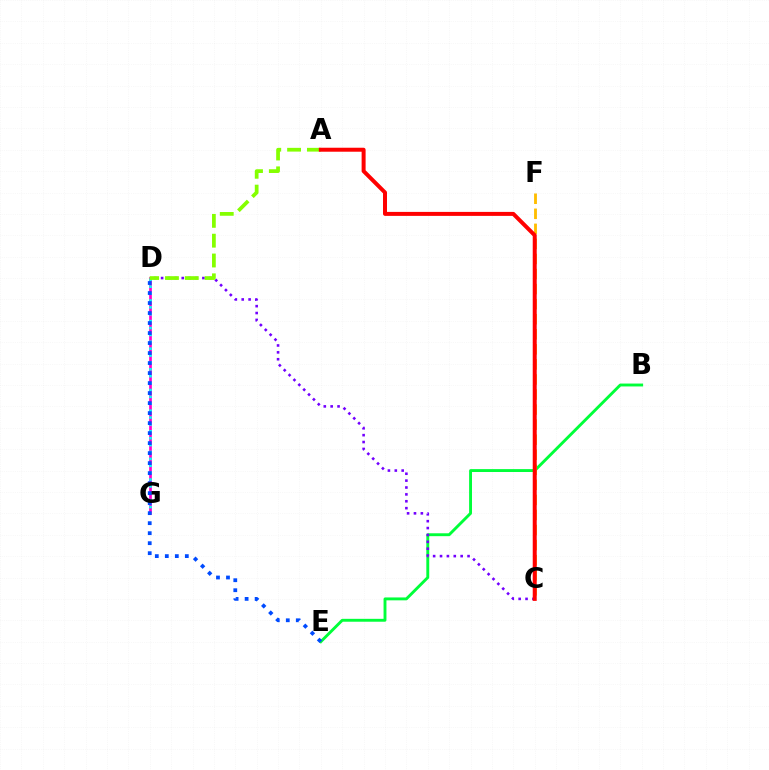{('D', 'G'): [{'color': '#ff00cf', 'line_style': 'solid', 'thickness': 1.94}, {'color': '#00fff6', 'line_style': 'dotted', 'thickness': 1.87}], ('B', 'E'): [{'color': '#00ff39', 'line_style': 'solid', 'thickness': 2.08}], ('C', 'D'): [{'color': '#7200ff', 'line_style': 'dotted', 'thickness': 1.87}], ('A', 'D'): [{'color': '#84ff00', 'line_style': 'dashed', 'thickness': 2.69}], ('C', 'F'): [{'color': '#ffbd00', 'line_style': 'dashed', 'thickness': 2.05}], ('D', 'E'): [{'color': '#004bff', 'line_style': 'dotted', 'thickness': 2.72}], ('A', 'C'): [{'color': '#ff0000', 'line_style': 'solid', 'thickness': 2.87}]}